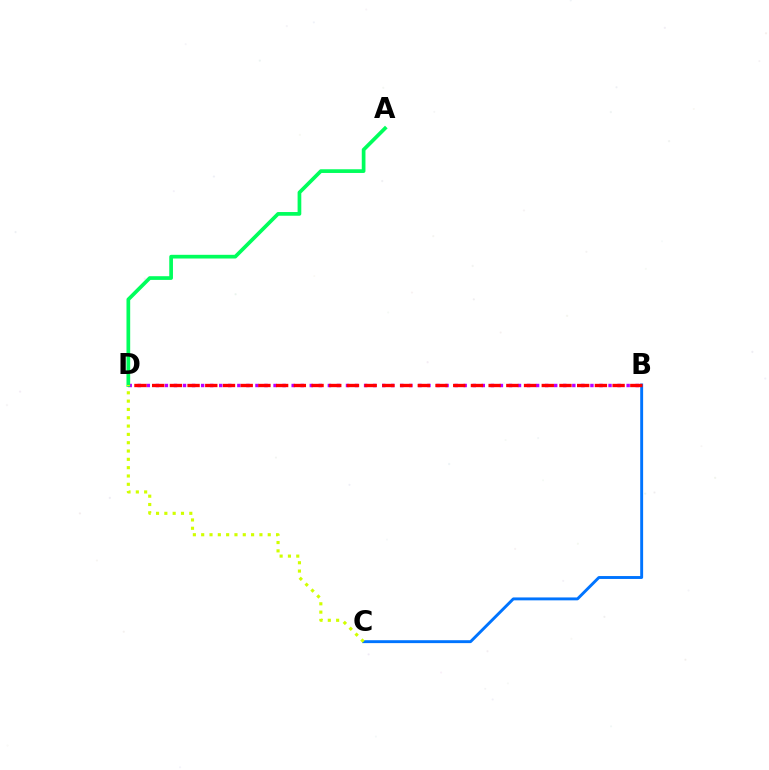{('B', 'D'): [{'color': '#b900ff', 'line_style': 'dotted', 'thickness': 2.46}, {'color': '#ff0000', 'line_style': 'dashed', 'thickness': 2.41}], ('B', 'C'): [{'color': '#0074ff', 'line_style': 'solid', 'thickness': 2.09}], ('A', 'D'): [{'color': '#00ff5c', 'line_style': 'solid', 'thickness': 2.66}], ('C', 'D'): [{'color': '#d1ff00', 'line_style': 'dotted', 'thickness': 2.26}]}